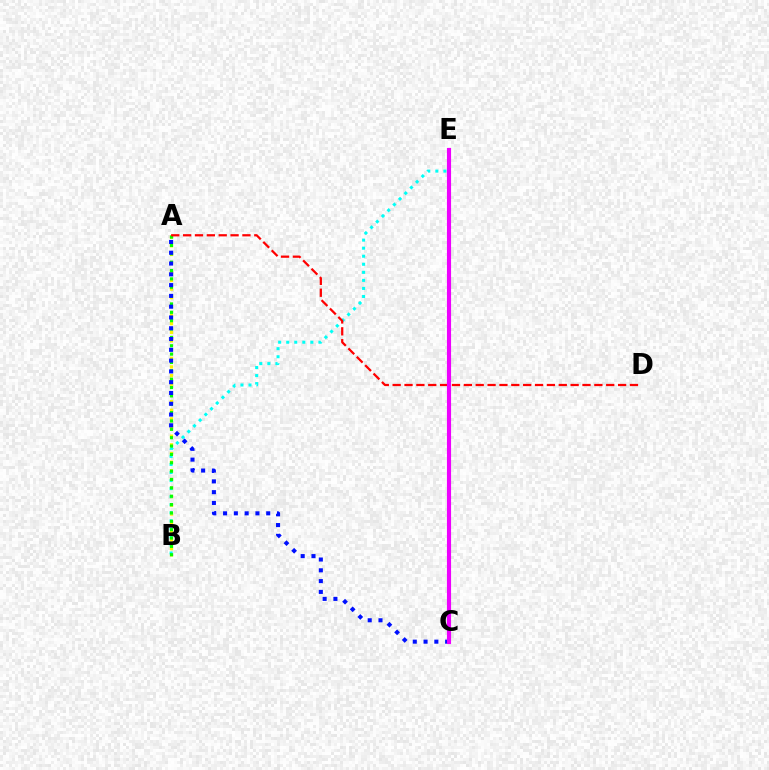{('A', 'B'): [{'color': '#fcf500', 'line_style': 'dotted', 'thickness': 2.35}, {'color': '#08ff00', 'line_style': 'dotted', 'thickness': 2.27}], ('B', 'E'): [{'color': '#00fff6', 'line_style': 'dotted', 'thickness': 2.19}], ('A', 'D'): [{'color': '#ff0000', 'line_style': 'dashed', 'thickness': 1.61}], ('A', 'C'): [{'color': '#0010ff', 'line_style': 'dotted', 'thickness': 2.93}], ('C', 'E'): [{'color': '#ee00ff', 'line_style': 'solid', 'thickness': 2.97}]}